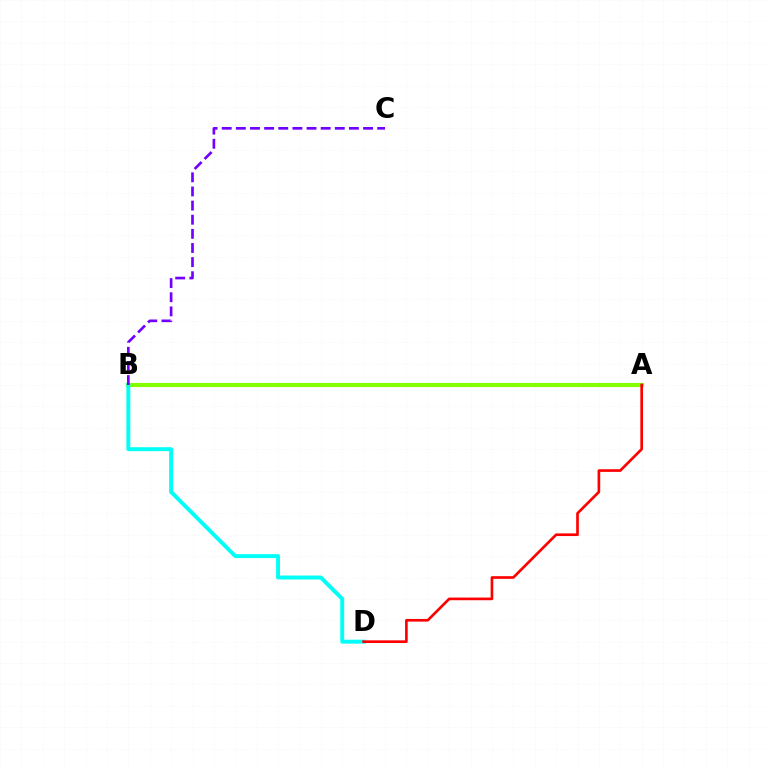{('A', 'B'): [{'color': '#84ff00', 'line_style': 'solid', 'thickness': 2.99}], ('B', 'D'): [{'color': '#00fff6', 'line_style': 'solid', 'thickness': 2.82}], ('B', 'C'): [{'color': '#7200ff', 'line_style': 'dashed', 'thickness': 1.92}], ('A', 'D'): [{'color': '#ff0000', 'line_style': 'solid', 'thickness': 1.92}]}